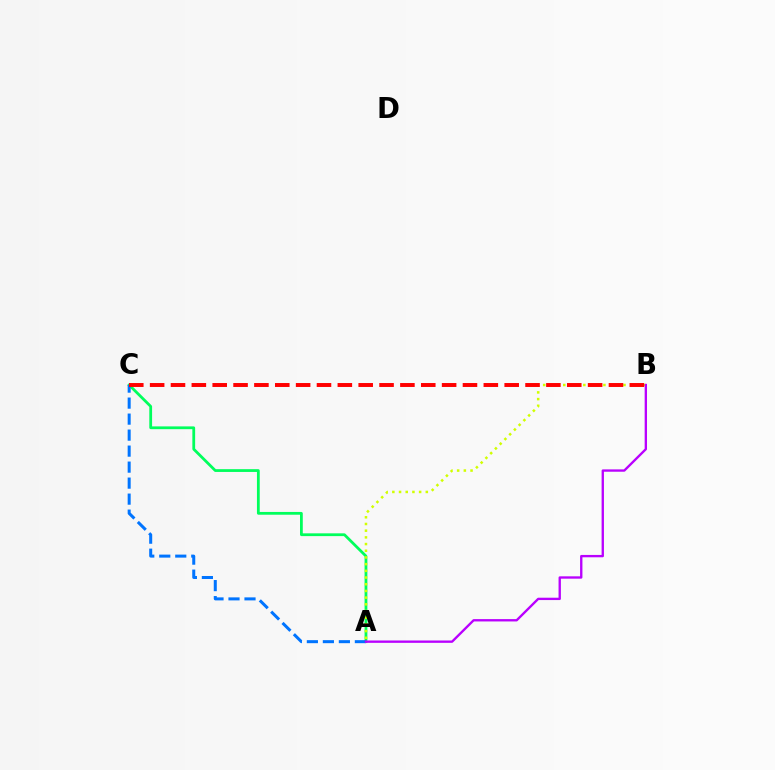{('A', 'C'): [{'color': '#00ff5c', 'line_style': 'solid', 'thickness': 2.0}, {'color': '#0074ff', 'line_style': 'dashed', 'thickness': 2.17}], ('A', 'B'): [{'color': '#d1ff00', 'line_style': 'dotted', 'thickness': 1.82}, {'color': '#b900ff', 'line_style': 'solid', 'thickness': 1.69}], ('B', 'C'): [{'color': '#ff0000', 'line_style': 'dashed', 'thickness': 2.83}]}